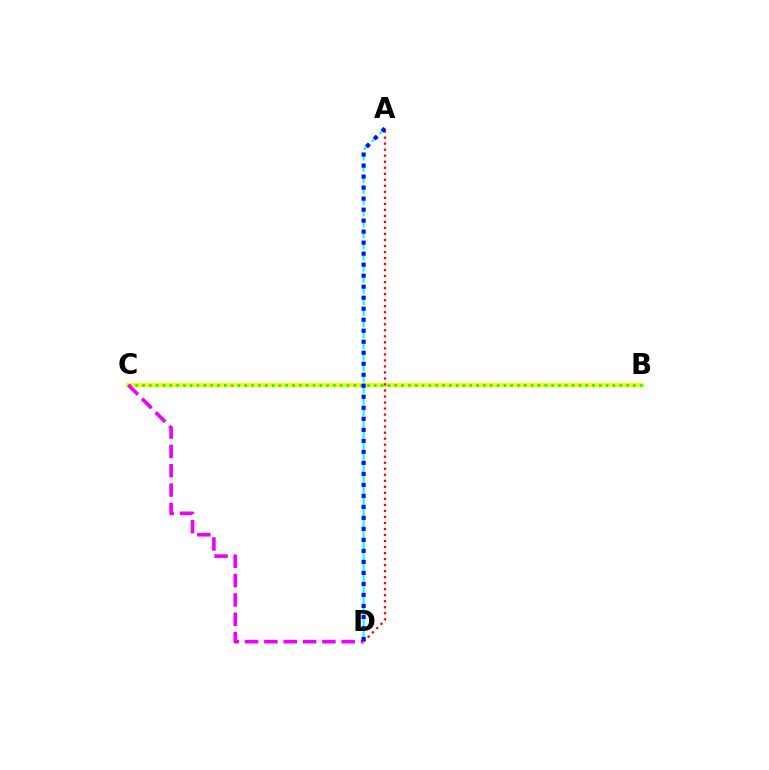{('B', 'C'): [{'color': '#fcf500', 'line_style': 'solid', 'thickness': 2.94}, {'color': '#08ff00', 'line_style': 'dotted', 'thickness': 1.85}], ('A', 'D'): [{'color': '#ff0000', 'line_style': 'dotted', 'thickness': 1.64}, {'color': '#00fff6', 'line_style': 'dashed', 'thickness': 1.51}, {'color': '#0010ff', 'line_style': 'dotted', 'thickness': 2.99}], ('C', 'D'): [{'color': '#ee00ff', 'line_style': 'dashed', 'thickness': 2.63}]}